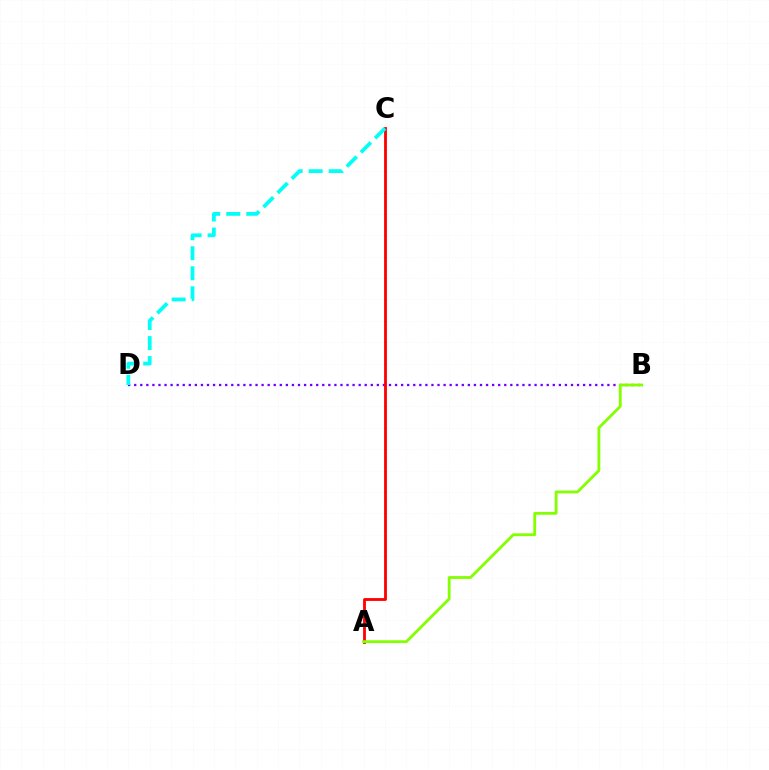{('B', 'D'): [{'color': '#7200ff', 'line_style': 'dotted', 'thickness': 1.65}], ('A', 'C'): [{'color': '#ff0000', 'line_style': 'solid', 'thickness': 2.02}], ('C', 'D'): [{'color': '#00fff6', 'line_style': 'dashed', 'thickness': 2.72}], ('A', 'B'): [{'color': '#84ff00', 'line_style': 'solid', 'thickness': 2.03}]}